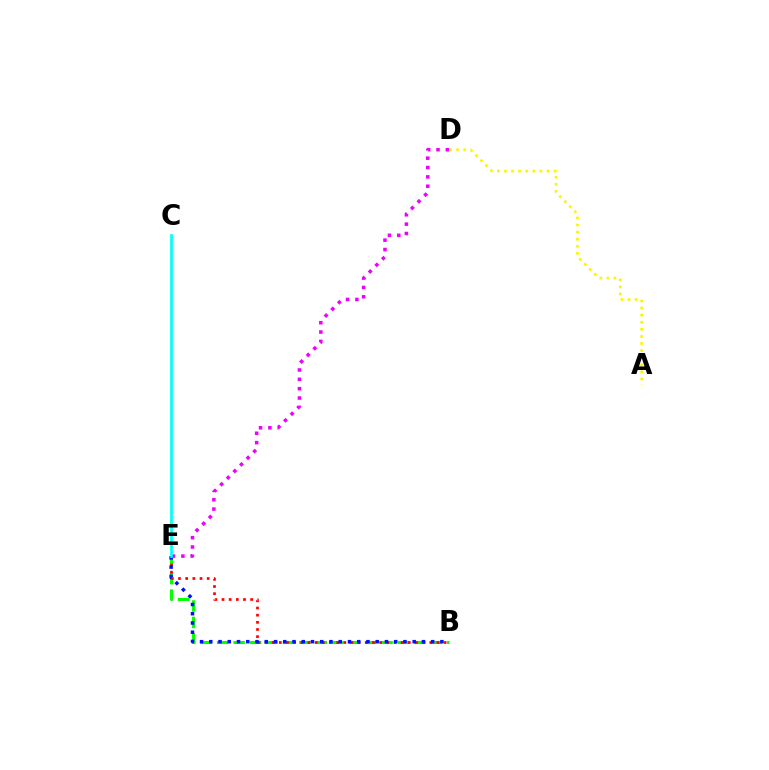{('B', 'E'): [{'color': '#08ff00', 'line_style': 'dashed', 'thickness': 2.23}, {'color': '#ff0000', 'line_style': 'dotted', 'thickness': 1.95}, {'color': '#0010ff', 'line_style': 'dotted', 'thickness': 2.51}], ('D', 'E'): [{'color': '#ee00ff', 'line_style': 'dotted', 'thickness': 2.54}], ('C', 'E'): [{'color': '#00fff6', 'line_style': 'solid', 'thickness': 1.94}], ('A', 'D'): [{'color': '#fcf500', 'line_style': 'dotted', 'thickness': 1.93}]}